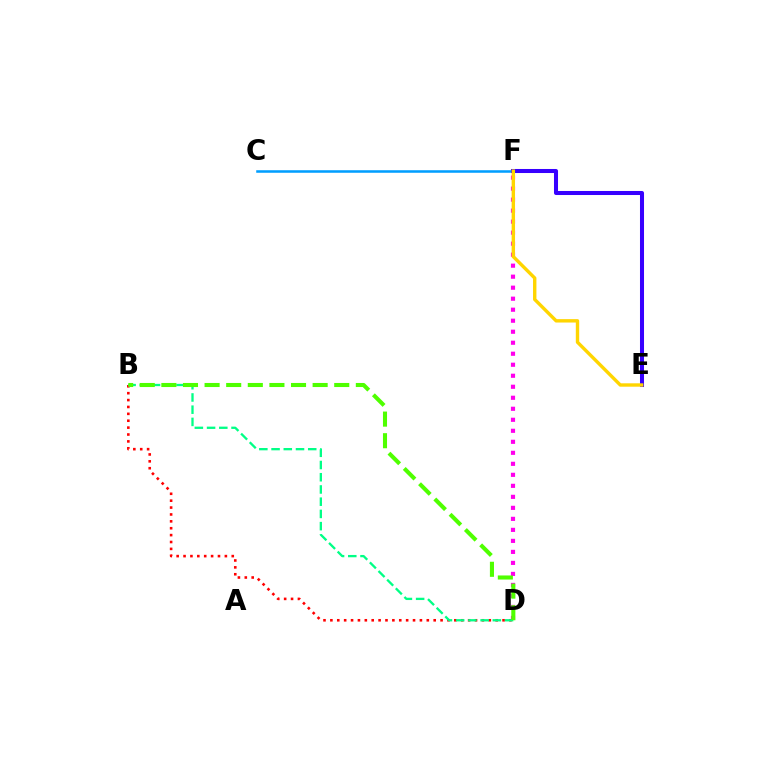{('B', 'D'): [{'color': '#ff0000', 'line_style': 'dotted', 'thickness': 1.87}, {'color': '#00ff86', 'line_style': 'dashed', 'thickness': 1.66}, {'color': '#4fff00', 'line_style': 'dashed', 'thickness': 2.94}], ('C', 'F'): [{'color': '#009eff', 'line_style': 'solid', 'thickness': 1.83}], ('D', 'F'): [{'color': '#ff00ed', 'line_style': 'dotted', 'thickness': 2.99}], ('E', 'F'): [{'color': '#3700ff', 'line_style': 'solid', 'thickness': 2.91}, {'color': '#ffd500', 'line_style': 'solid', 'thickness': 2.44}]}